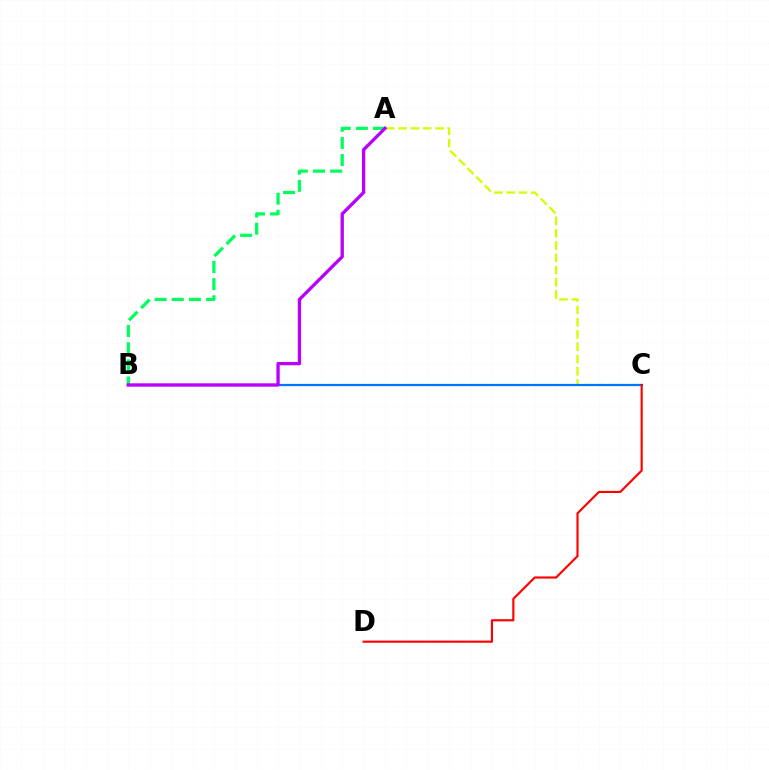{('A', 'B'): [{'color': '#00ff5c', 'line_style': 'dashed', 'thickness': 2.33}, {'color': '#b900ff', 'line_style': 'solid', 'thickness': 2.38}], ('A', 'C'): [{'color': '#d1ff00', 'line_style': 'dashed', 'thickness': 1.67}], ('B', 'C'): [{'color': '#0074ff', 'line_style': 'solid', 'thickness': 1.59}], ('C', 'D'): [{'color': '#ff0000', 'line_style': 'solid', 'thickness': 1.54}]}